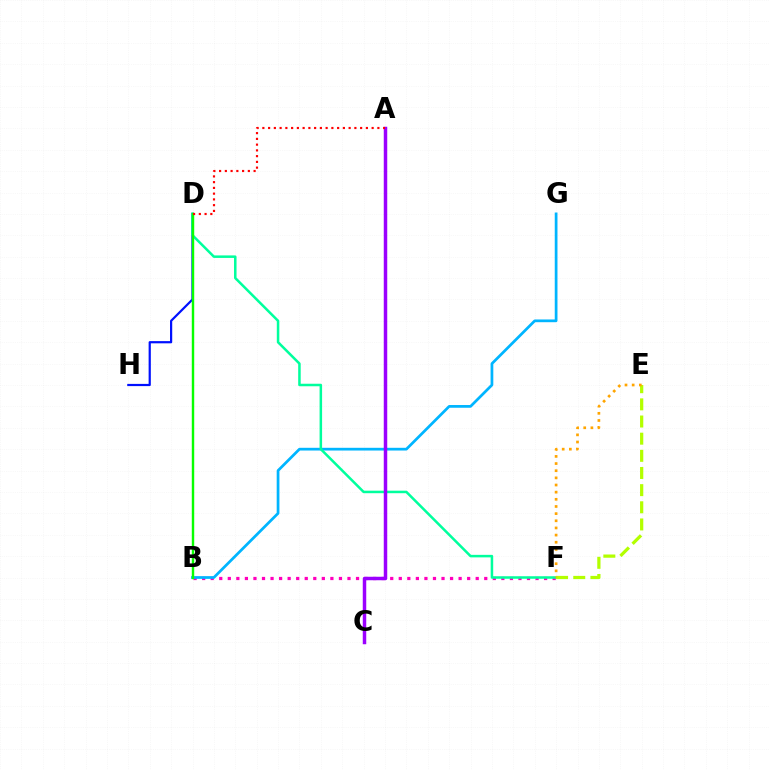{('D', 'H'): [{'color': '#0010ff', 'line_style': 'solid', 'thickness': 1.59}], ('B', 'F'): [{'color': '#ff00bd', 'line_style': 'dotted', 'thickness': 2.32}], ('B', 'G'): [{'color': '#00b5ff', 'line_style': 'solid', 'thickness': 1.97}], ('D', 'F'): [{'color': '#00ff9d', 'line_style': 'solid', 'thickness': 1.81}], ('A', 'C'): [{'color': '#9b00ff', 'line_style': 'solid', 'thickness': 2.5}], ('B', 'D'): [{'color': '#08ff00', 'line_style': 'solid', 'thickness': 1.74}], ('A', 'D'): [{'color': '#ff0000', 'line_style': 'dotted', 'thickness': 1.56}], ('E', 'F'): [{'color': '#b3ff00', 'line_style': 'dashed', 'thickness': 2.33}, {'color': '#ffa500', 'line_style': 'dotted', 'thickness': 1.94}]}